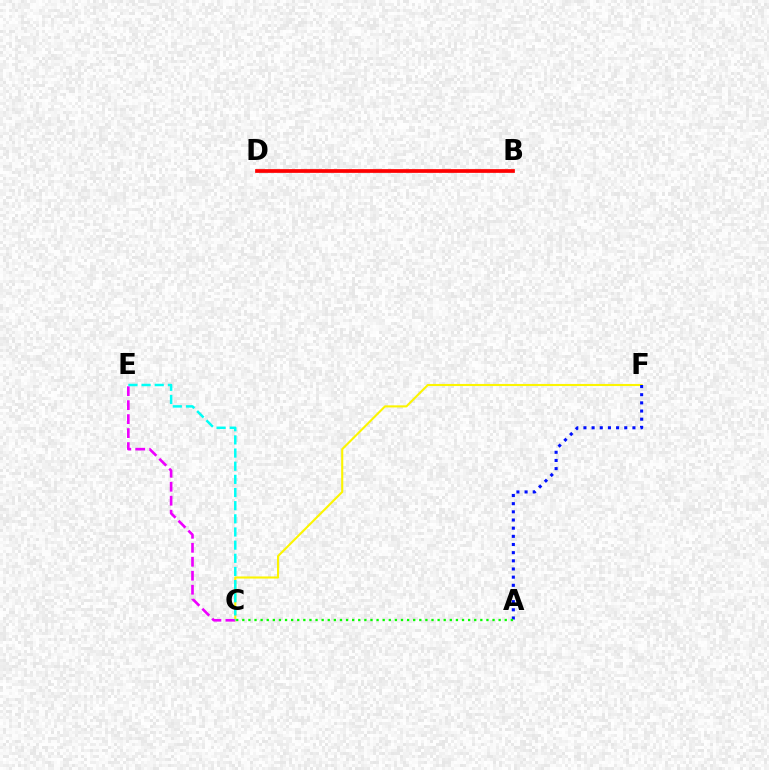{('C', 'F'): [{'color': '#fcf500', 'line_style': 'solid', 'thickness': 1.51}], ('A', 'F'): [{'color': '#0010ff', 'line_style': 'dotted', 'thickness': 2.22}], ('A', 'C'): [{'color': '#08ff00', 'line_style': 'dotted', 'thickness': 1.66}], ('C', 'E'): [{'color': '#ee00ff', 'line_style': 'dashed', 'thickness': 1.9}, {'color': '#00fff6', 'line_style': 'dashed', 'thickness': 1.79}], ('B', 'D'): [{'color': '#ff0000', 'line_style': 'solid', 'thickness': 2.68}]}